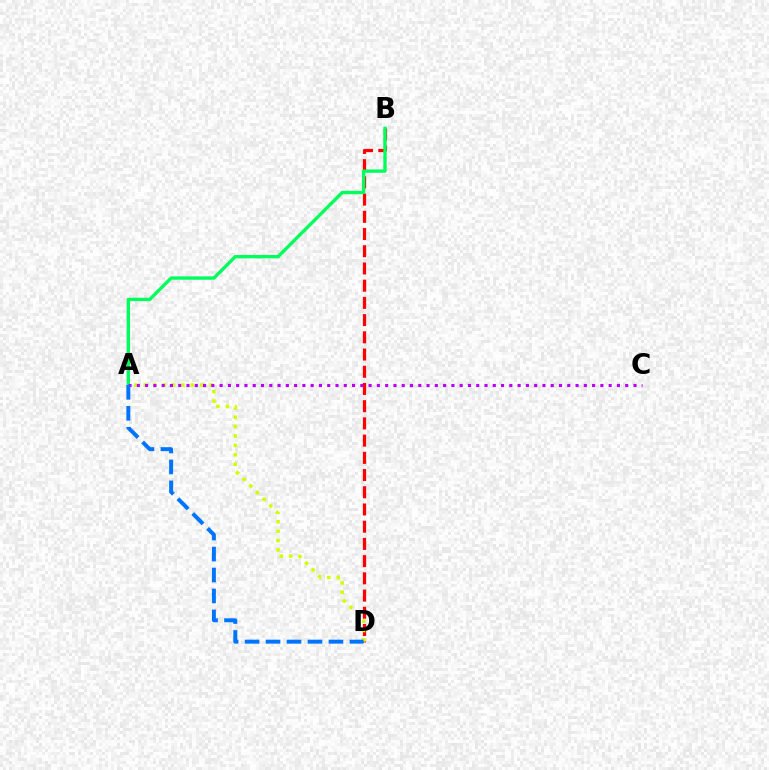{('B', 'D'): [{'color': '#ff0000', 'line_style': 'dashed', 'thickness': 2.34}], ('A', 'B'): [{'color': '#00ff5c', 'line_style': 'solid', 'thickness': 2.43}], ('A', 'D'): [{'color': '#d1ff00', 'line_style': 'dotted', 'thickness': 2.55}, {'color': '#0074ff', 'line_style': 'dashed', 'thickness': 2.85}], ('A', 'C'): [{'color': '#b900ff', 'line_style': 'dotted', 'thickness': 2.25}]}